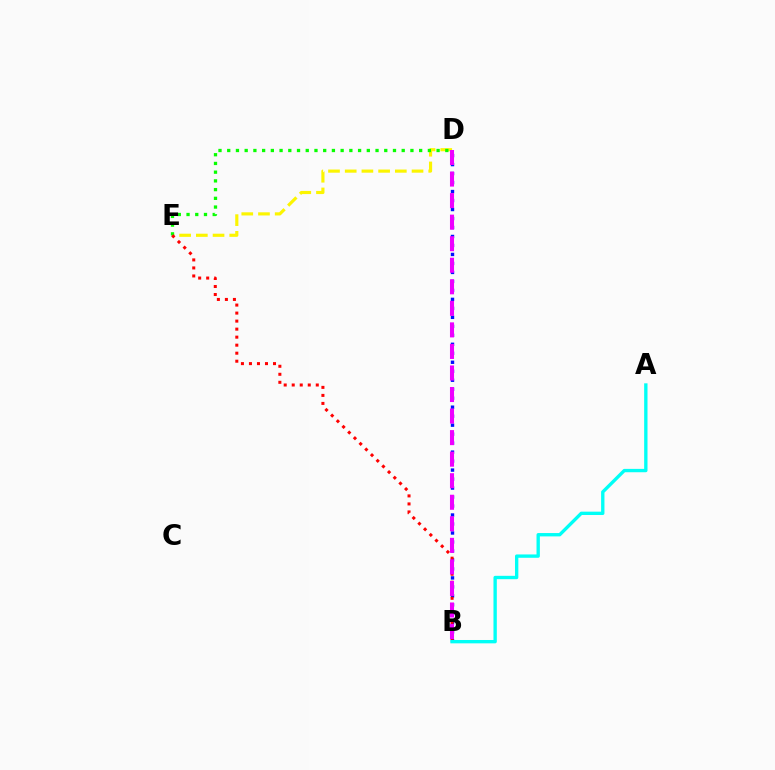{('D', 'E'): [{'color': '#fcf500', 'line_style': 'dashed', 'thickness': 2.27}, {'color': '#08ff00', 'line_style': 'dotted', 'thickness': 2.37}], ('B', 'D'): [{'color': '#0010ff', 'line_style': 'dotted', 'thickness': 2.44}, {'color': '#ee00ff', 'line_style': 'dashed', 'thickness': 2.93}], ('A', 'B'): [{'color': '#00fff6', 'line_style': 'solid', 'thickness': 2.41}], ('B', 'E'): [{'color': '#ff0000', 'line_style': 'dotted', 'thickness': 2.18}]}